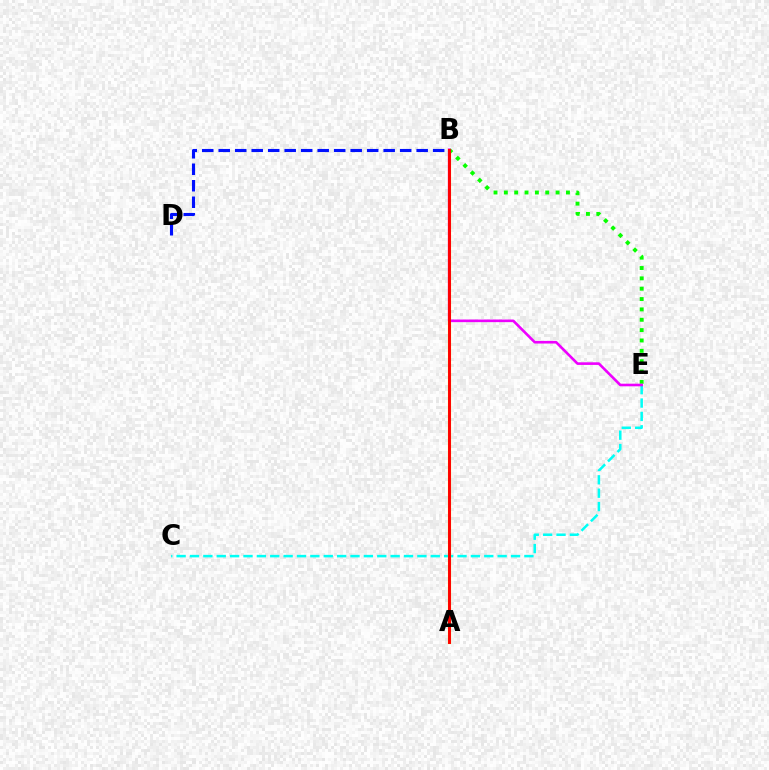{('B', 'D'): [{'color': '#0010ff', 'line_style': 'dashed', 'thickness': 2.24}], ('C', 'E'): [{'color': '#00fff6', 'line_style': 'dashed', 'thickness': 1.82}], ('A', 'B'): [{'color': '#fcf500', 'line_style': 'solid', 'thickness': 2.29}, {'color': '#ff0000', 'line_style': 'solid', 'thickness': 2.12}], ('B', 'E'): [{'color': '#08ff00', 'line_style': 'dotted', 'thickness': 2.81}, {'color': '#ee00ff', 'line_style': 'solid', 'thickness': 1.89}]}